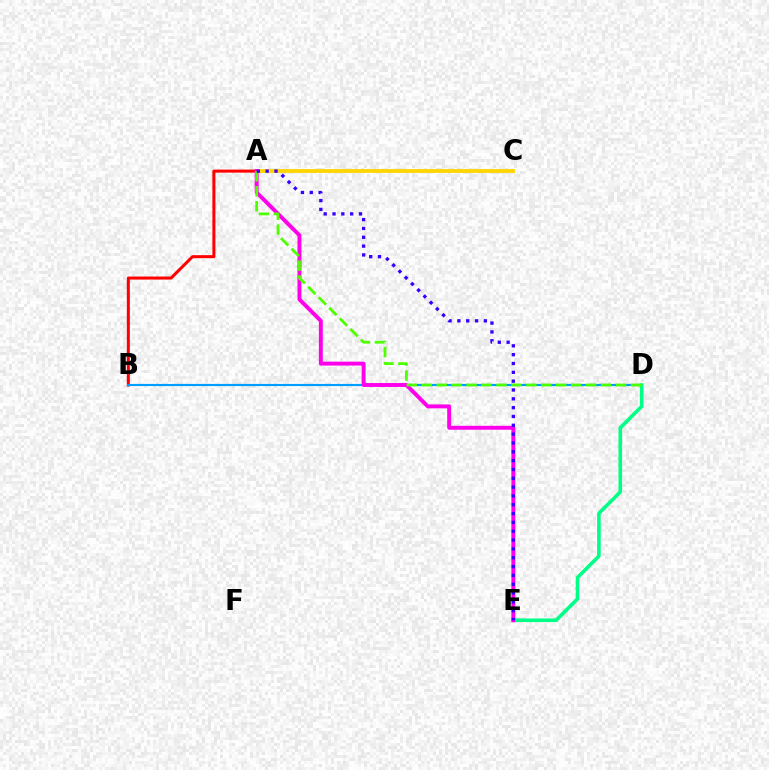{('A', 'B'): [{'color': '#ff0000', 'line_style': 'solid', 'thickness': 2.18}], ('B', 'D'): [{'color': '#009eff', 'line_style': 'solid', 'thickness': 1.55}], ('D', 'E'): [{'color': '#00ff86', 'line_style': 'solid', 'thickness': 2.59}], ('A', 'C'): [{'color': '#ffd500', 'line_style': 'solid', 'thickness': 2.74}], ('A', 'E'): [{'color': '#ff00ed', 'line_style': 'solid', 'thickness': 2.82}, {'color': '#3700ff', 'line_style': 'dotted', 'thickness': 2.4}], ('A', 'D'): [{'color': '#4fff00', 'line_style': 'dashed', 'thickness': 2.03}]}